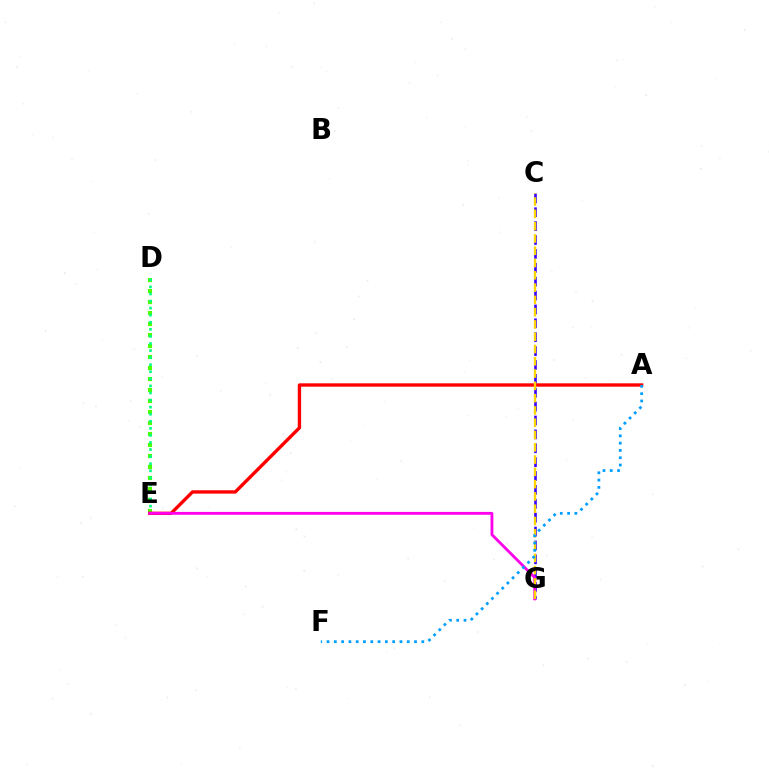{('C', 'G'): [{'color': '#3700ff', 'line_style': 'dashed', 'thickness': 1.89}, {'color': '#ffd500', 'line_style': 'dashed', 'thickness': 1.67}], ('D', 'E'): [{'color': '#4fff00', 'line_style': 'dotted', 'thickness': 2.99}, {'color': '#00ff86', 'line_style': 'dotted', 'thickness': 1.92}], ('A', 'E'): [{'color': '#ff0000', 'line_style': 'solid', 'thickness': 2.42}], ('E', 'G'): [{'color': '#ff00ed', 'line_style': 'solid', 'thickness': 2.04}], ('A', 'F'): [{'color': '#009eff', 'line_style': 'dotted', 'thickness': 1.98}]}